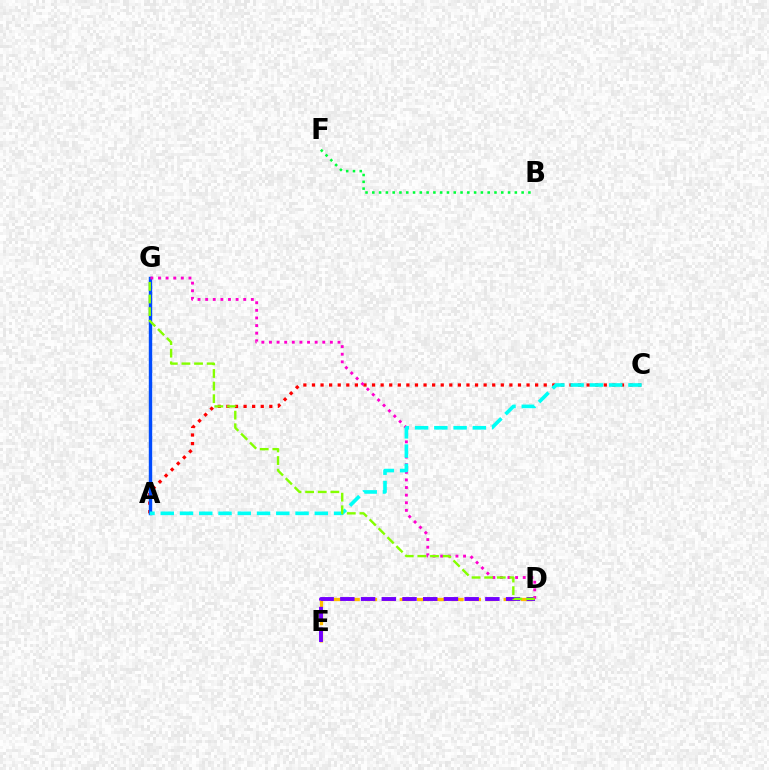{('D', 'E'): [{'color': '#ffbd00', 'line_style': 'dashed', 'thickness': 2.35}, {'color': '#7200ff', 'line_style': 'dashed', 'thickness': 2.81}], ('B', 'F'): [{'color': '#00ff39', 'line_style': 'dotted', 'thickness': 1.84}], ('A', 'C'): [{'color': '#ff0000', 'line_style': 'dotted', 'thickness': 2.33}, {'color': '#00fff6', 'line_style': 'dashed', 'thickness': 2.62}], ('A', 'G'): [{'color': '#004bff', 'line_style': 'solid', 'thickness': 2.46}], ('D', 'G'): [{'color': '#ff00cf', 'line_style': 'dotted', 'thickness': 2.07}, {'color': '#84ff00', 'line_style': 'dashed', 'thickness': 1.71}]}